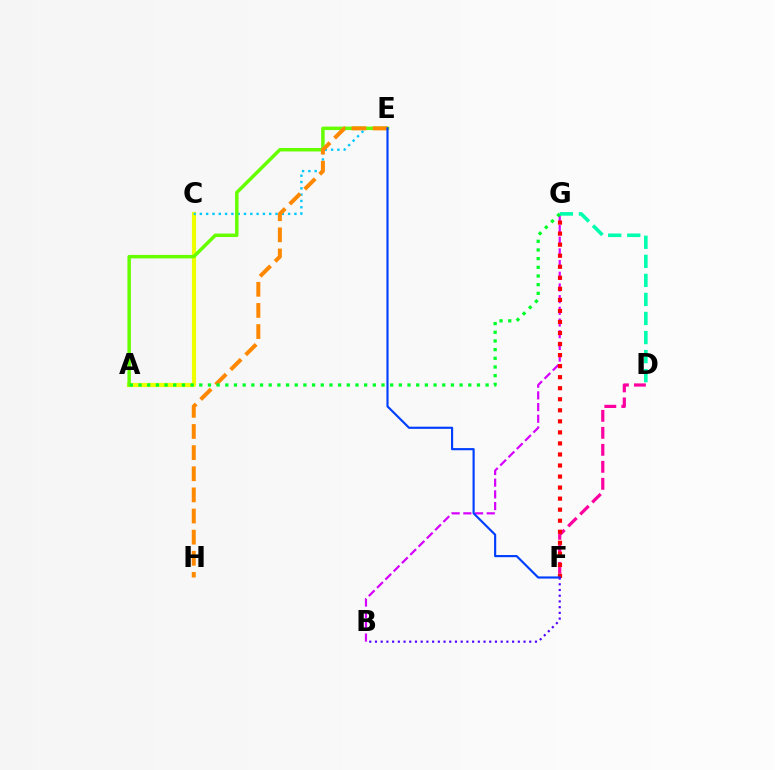{('B', 'G'): [{'color': '#d600ff', 'line_style': 'dashed', 'thickness': 1.59}], ('D', 'F'): [{'color': '#ff00a0', 'line_style': 'dashed', 'thickness': 2.31}], ('D', 'G'): [{'color': '#00ffaf', 'line_style': 'dashed', 'thickness': 2.59}], ('A', 'C'): [{'color': '#eeff00', 'line_style': 'solid', 'thickness': 3.0}], ('C', 'E'): [{'color': '#00c7ff', 'line_style': 'dotted', 'thickness': 1.71}], ('A', 'E'): [{'color': '#66ff00', 'line_style': 'solid', 'thickness': 2.5}], ('F', 'G'): [{'color': '#ff0000', 'line_style': 'dotted', 'thickness': 3.0}], ('E', 'H'): [{'color': '#ff8800', 'line_style': 'dashed', 'thickness': 2.87}], ('E', 'F'): [{'color': '#003fff', 'line_style': 'solid', 'thickness': 1.55}], ('A', 'G'): [{'color': '#00ff27', 'line_style': 'dotted', 'thickness': 2.36}], ('B', 'F'): [{'color': '#4f00ff', 'line_style': 'dotted', 'thickness': 1.55}]}